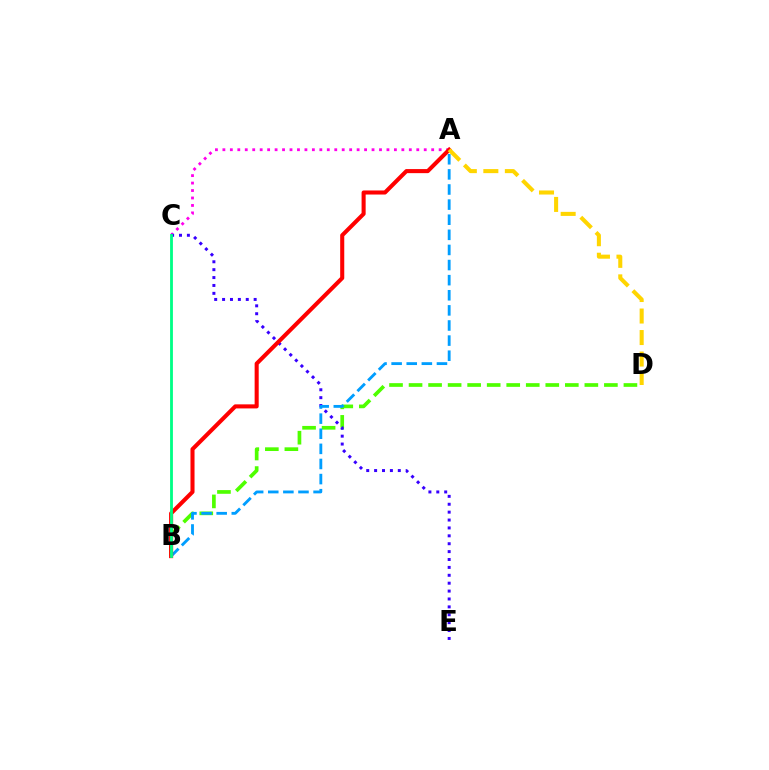{('B', 'D'): [{'color': '#4fff00', 'line_style': 'dashed', 'thickness': 2.65}], ('A', 'C'): [{'color': '#ff00ed', 'line_style': 'dotted', 'thickness': 2.03}], ('C', 'E'): [{'color': '#3700ff', 'line_style': 'dotted', 'thickness': 2.14}], ('A', 'B'): [{'color': '#009eff', 'line_style': 'dashed', 'thickness': 2.05}, {'color': '#ff0000', 'line_style': 'solid', 'thickness': 2.93}], ('B', 'C'): [{'color': '#00ff86', 'line_style': 'solid', 'thickness': 2.03}], ('A', 'D'): [{'color': '#ffd500', 'line_style': 'dashed', 'thickness': 2.92}]}